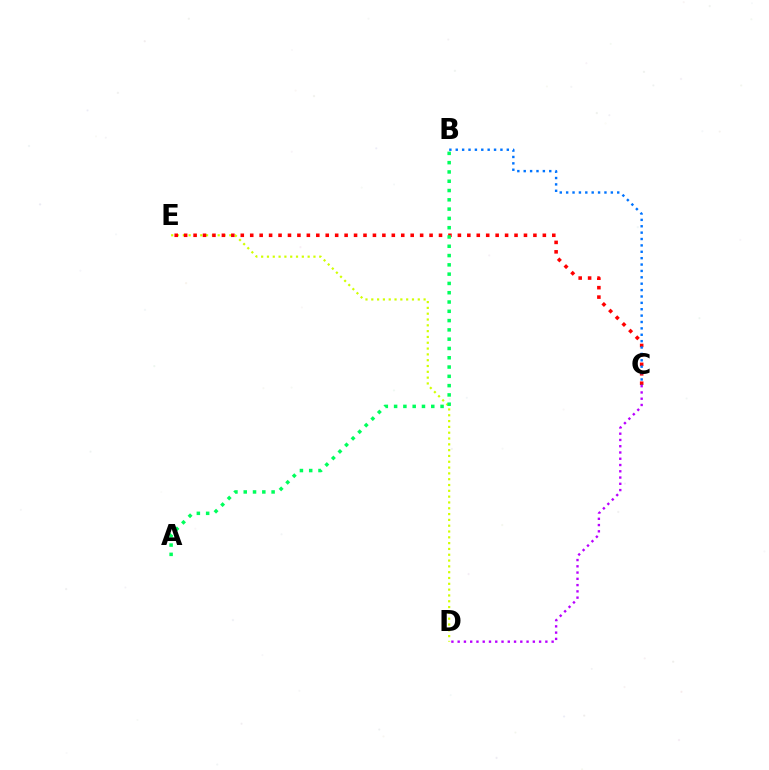{('D', 'E'): [{'color': '#d1ff00', 'line_style': 'dotted', 'thickness': 1.58}], ('C', 'D'): [{'color': '#b900ff', 'line_style': 'dotted', 'thickness': 1.7}], ('C', 'E'): [{'color': '#ff0000', 'line_style': 'dotted', 'thickness': 2.56}], ('A', 'B'): [{'color': '#00ff5c', 'line_style': 'dotted', 'thickness': 2.52}], ('B', 'C'): [{'color': '#0074ff', 'line_style': 'dotted', 'thickness': 1.73}]}